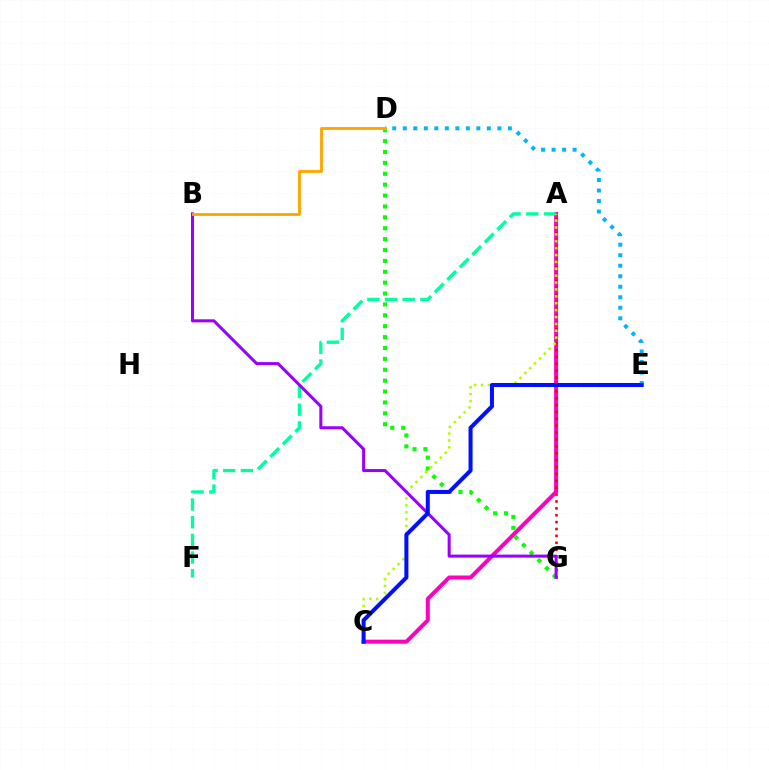{('A', 'C'): [{'color': '#ff00bd', 'line_style': 'solid', 'thickness': 2.88}, {'color': '#b3ff00', 'line_style': 'dotted', 'thickness': 1.87}], ('A', 'G'): [{'color': '#ff0000', 'line_style': 'dotted', 'thickness': 1.87}], ('D', 'E'): [{'color': '#00b5ff', 'line_style': 'dotted', 'thickness': 2.86}], ('D', 'G'): [{'color': '#08ff00', 'line_style': 'dotted', 'thickness': 2.96}], ('A', 'F'): [{'color': '#00ff9d', 'line_style': 'dashed', 'thickness': 2.4}], ('B', 'G'): [{'color': '#9b00ff', 'line_style': 'solid', 'thickness': 2.19}], ('C', 'E'): [{'color': '#0010ff', 'line_style': 'solid', 'thickness': 2.9}], ('B', 'D'): [{'color': '#ffa500', 'line_style': 'solid', 'thickness': 2.05}]}